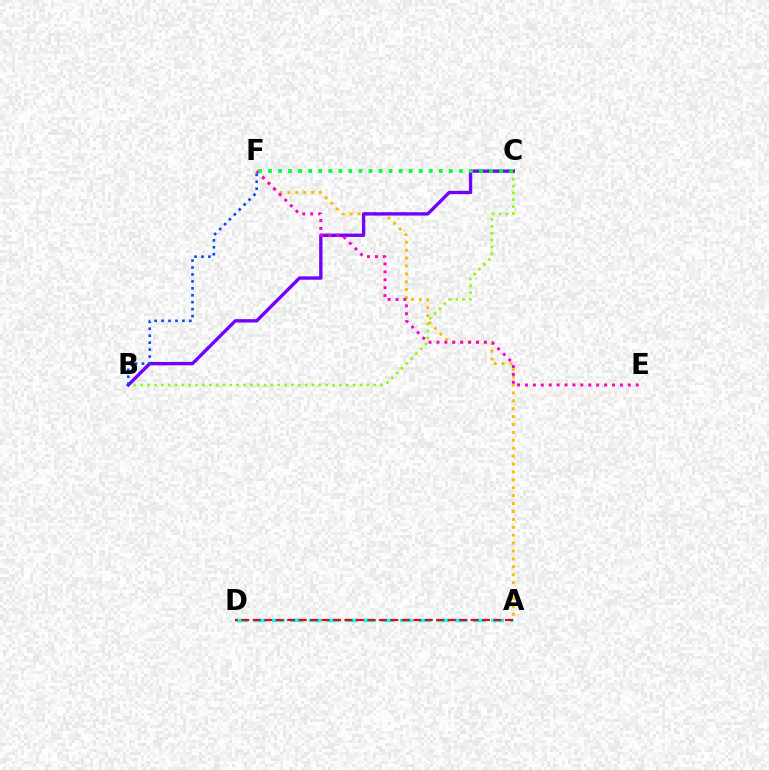{('B', 'C'): [{'color': '#84ff00', 'line_style': 'dotted', 'thickness': 1.86}, {'color': '#7200ff', 'line_style': 'solid', 'thickness': 2.41}], ('A', 'F'): [{'color': '#ffbd00', 'line_style': 'dotted', 'thickness': 2.15}], ('A', 'D'): [{'color': '#00fff6', 'line_style': 'dashed', 'thickness': 2.48}, {'color': '#ff0000', 'line_style': 'dashed', 'thickness': 1.56}], ('E', 'F'): [{'color': '#ff00cf', 'line_style': 'dotted', 'thickness': 2.15}], ('C', 'F'): [{'color': '#00ff39', 'line_style': 'dotted', 'thickness': 2.73}], ('B', 'F'): [{'color': '#004bff', 'line_style': 'dotted', 'thickness': 1.88}]}